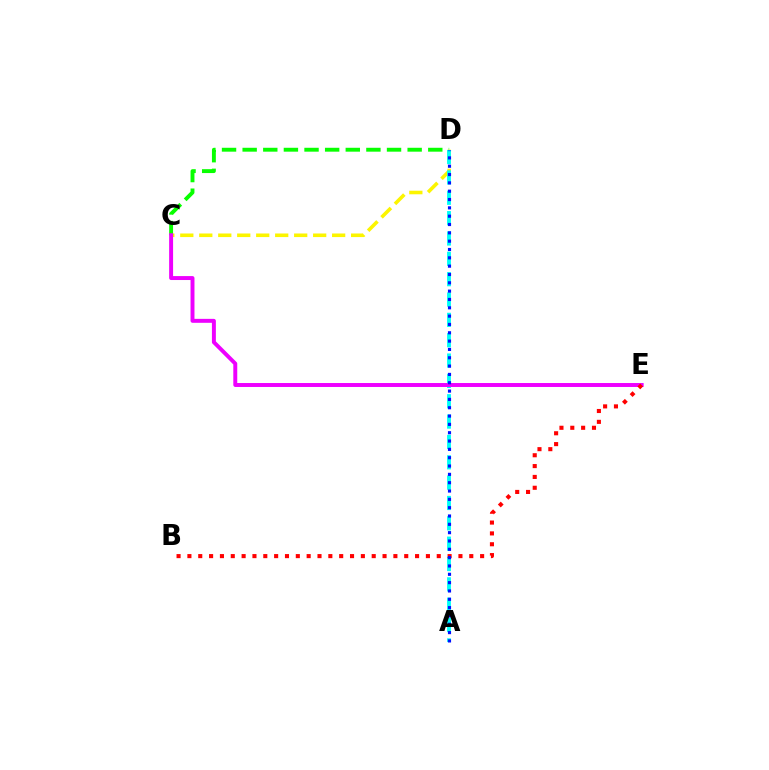{('C', 'D'): [{'color': '#fcf500', 'line_style': 'dashed', 'thickness': 2.58}, {'color': '#08ff00', 'line_style': 'dashed', 'thickness': 2.8}], ('A', 'D'): [{'color': '#00fff6', 'line_style': 'dashed', 'thickness': 2.76}, {'color': '#0010ff', 'line_style': 'dotted', 'thickness': 2.26}], ('C', 'E'): [{'color': '#ee00ff', 'line_style': 'solid', 'thickness': 2.84}], ('B', 'E'): [{'color': '#ff0000', 'line_style': 'dotted', 'thickness': 2.95}]}